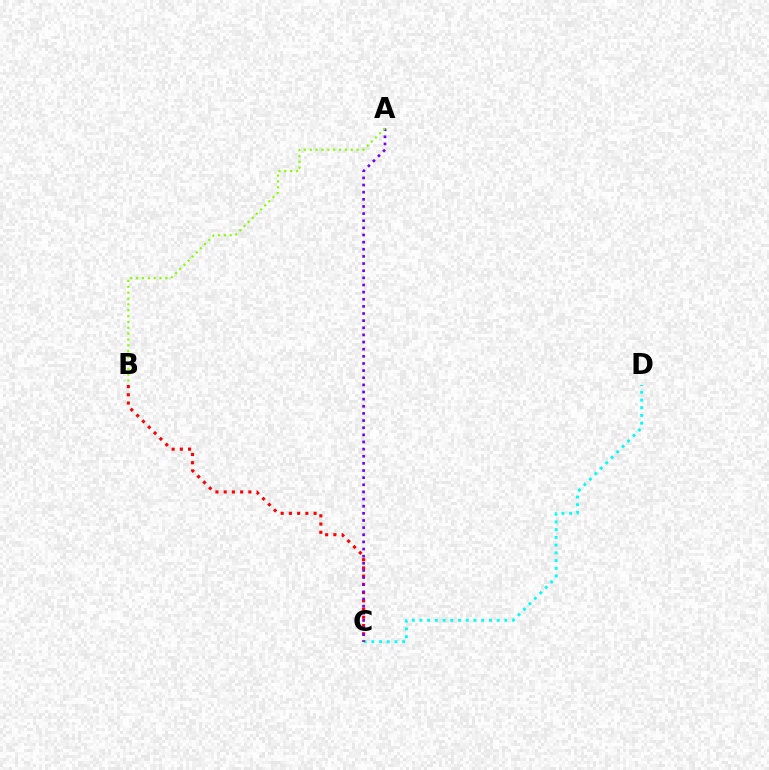{('C', 'D'): [{'color': '#00fff6', 'line_style': 'dotted', 'thickness': 2.1}], ('B', 'C'): [{'color': '#ff0000', 'line_style': 'dotted', 'thickness': 2.24}], ('A', 'C'): [{'color': '#7200ff', 'line_style': 'dotted', 'thickness': 1.94}], ('A', 'B'): [{'color': '#84ff00', 'line_style': 'dotted', 'thickness': 1.59}]}